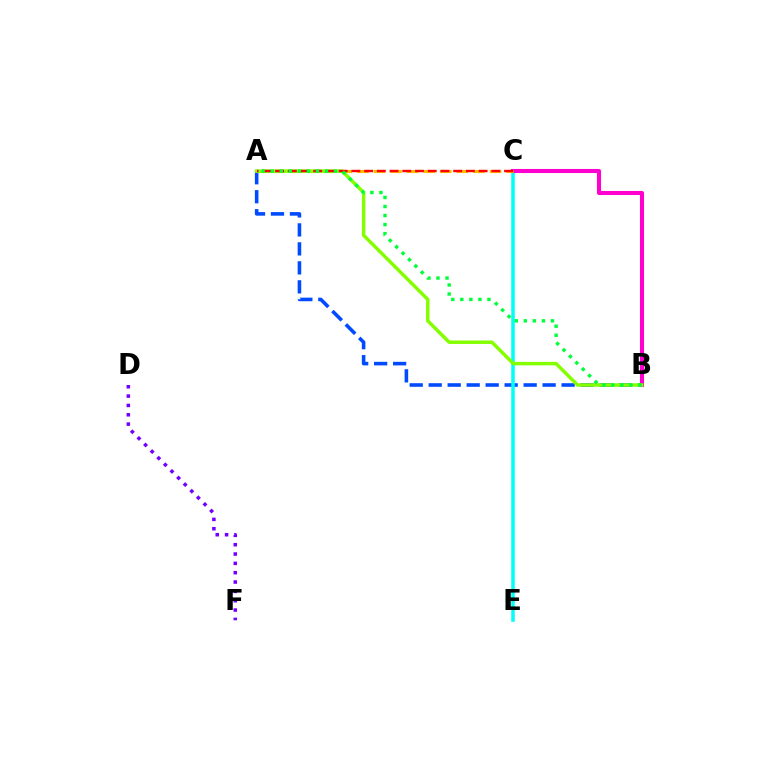{('A', 'B'): [{'color': '#004bff', 'line_style': 'dashed', 'thickness': 2.58}, {'color': '#84ff00', 'line_style': 'solid', 'thickness': 2.5}, {'color': '#00ff39', 'line_style': 'dotted', 'thickness': 2.46}], ('C', 'E'): [{'color': '#00fff6', 'line_style': 'solid', 'thickness': 2.55}], ('B', 'C'): [{'color': '#ff00cf', 'line_style': 'solid', 'thickness': 2.92}], ('A', 'C'): [{'color': '#ffbd00', 'line_style': 'dashed', 'thickness': 2.25}, {'color': '#ff0000', 'line_style': 'dashed', 'thickness': 1.73}], ('D', 'F'): [{'color': '#7200ff', 'line_style': 'dotted', 'thickness': 2.54}]}